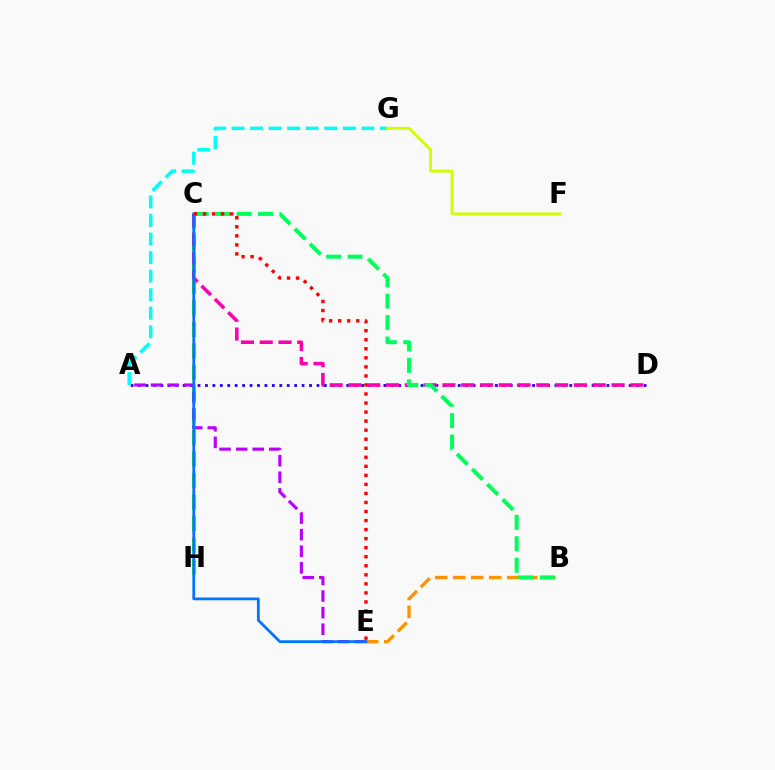{('B', 'E'): [{'color': '#ff9400', 'line_style': 'dashed', 'thickness': 2.45}], ('C', 'H'): [{'color': '#3dff00', 'line_style': 'dashed', 'thickness': 2.93}], ('A', 'D'): [{'color': '#2500ff', 'line_style': 'dotted', 'thickness': 2.02}], ('C', 'D'): [{'color': '#ff00ac', 'line_style': 'dashed', 'thickness': 2.55}], ('B', 'C'): [{'color': '#00ff5c', 'line_style': 'dashed', 'thickness': 2.91}], ('A', 'G'): [{'color': '#00fff6', 'line_style': 'dashed', 'thickness': 2.52}], ('A', 'E'): [{'color': '#b900ff', 'line_style': 'dashed', 'thickness': 2.25}], ('C', 'E'): [{'color': '#0074ff', 'line_style': 'solid', 'thickness': 2.0}, {'color': '#ff0000', 'line_style': 'dotted', 'thickness': 2.46}], ('F', 'G'): [{'color': '#d1ff00', 'line_style': 'solid', 'thickness': 2.11}]}